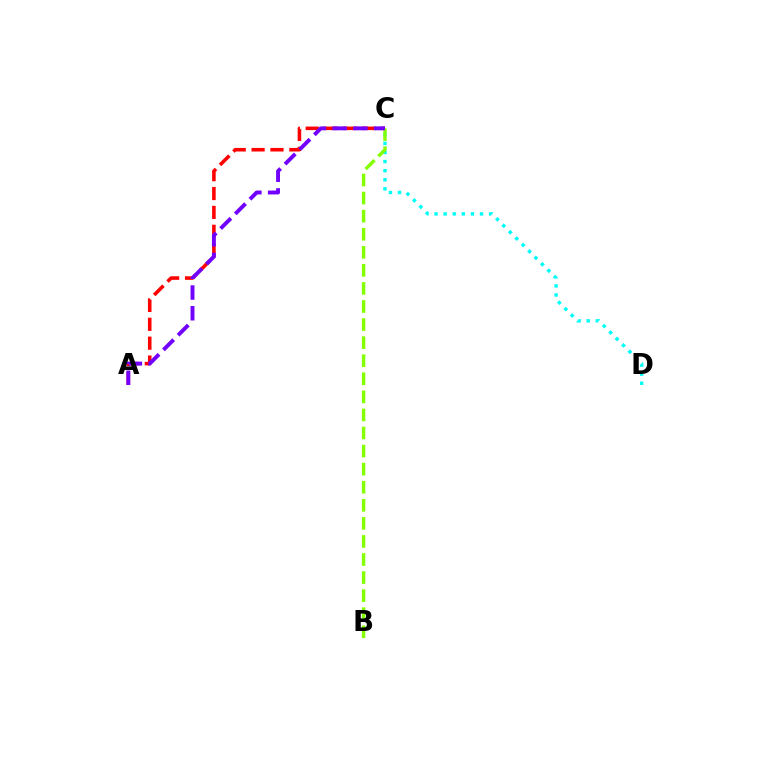{('A', 'C'): [{'color': '#ff0000', 'line_style': 'dashed', 'thickness': 2.56}, {'color': '#7200ff', 'line_style': 'dashed', 'thickness': 2.82}], ('C', 'D'): [{'color': '#00fff6', 'line_style': 'dotted', 'thickness': 2.47}], ('B', 'C'): [{'color': '#84ff00', 'line_style': 'dashed', 'thickness': 2.46}]}